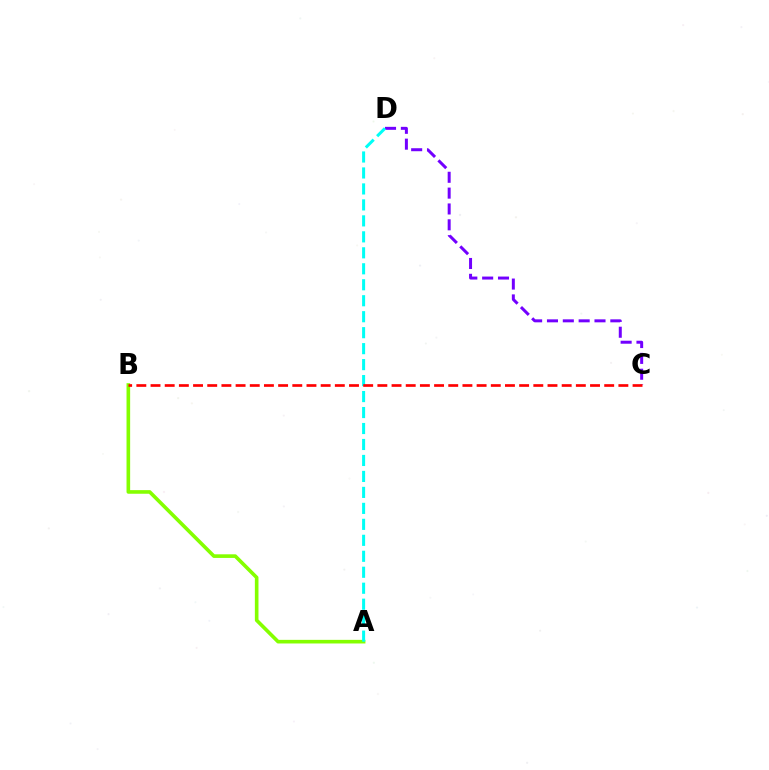{('C', 'D'): [{'color': '#7200ff', 'line_style': 'dashed', 'thickness': 2.15}], ('A', 'B'): [{'color': '#84ff00', 'line_style': 'solid', 'thickness': 2.61}], ('A', 'D'): [{'color': '#00fff6', 'line_style': 'dashed', 'thickness': 2.17}], ('B', 'C'): [{'color': '#ff0000', 'line_style': 'dashed', 'thickness': 1.93}]}